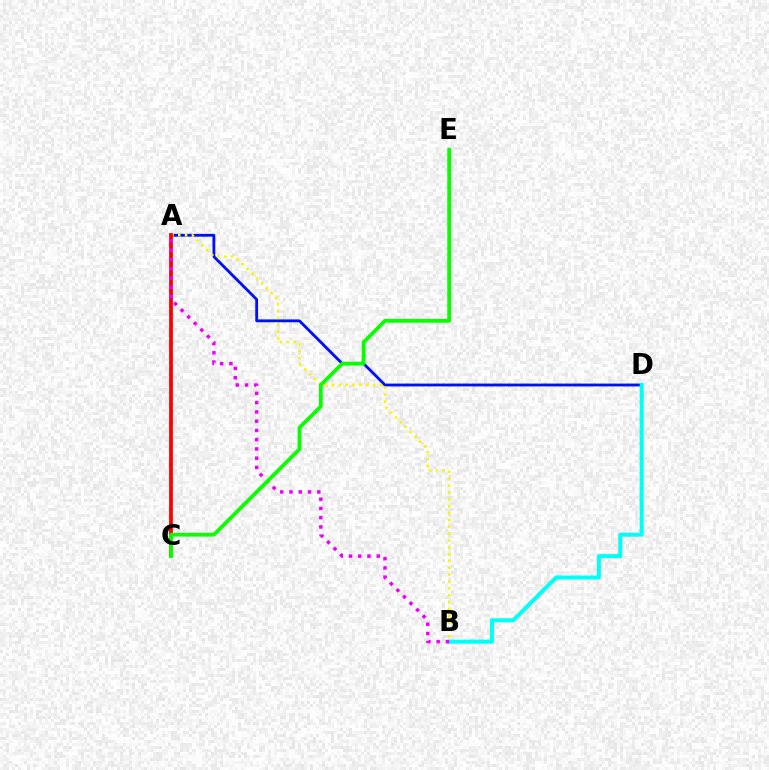{('A', 'D'): [{'color': '#0010ff', 'line_style': 'solid', 'thickness': 2.04}], ('A', 'B'): [{'color': '#fcf500', 'line_style': 'dotted', 'thickness': 1.86}, {'color': '#ee00ff', 'line_style': 'dotted', 'thickness': 2.52}], ('B', 'D'): [{'color': '#00fff6', 'line_style': 'solid', 'thickness': 2.88}], ('A', 'C'): [{'color': '#ff0000', 'line_style': 'solid', 'thickness': 2.7}], ('C', 'E'): [{'color': '#08ff00', 'line_style': 'solid', 'thickness': 2.72}]}